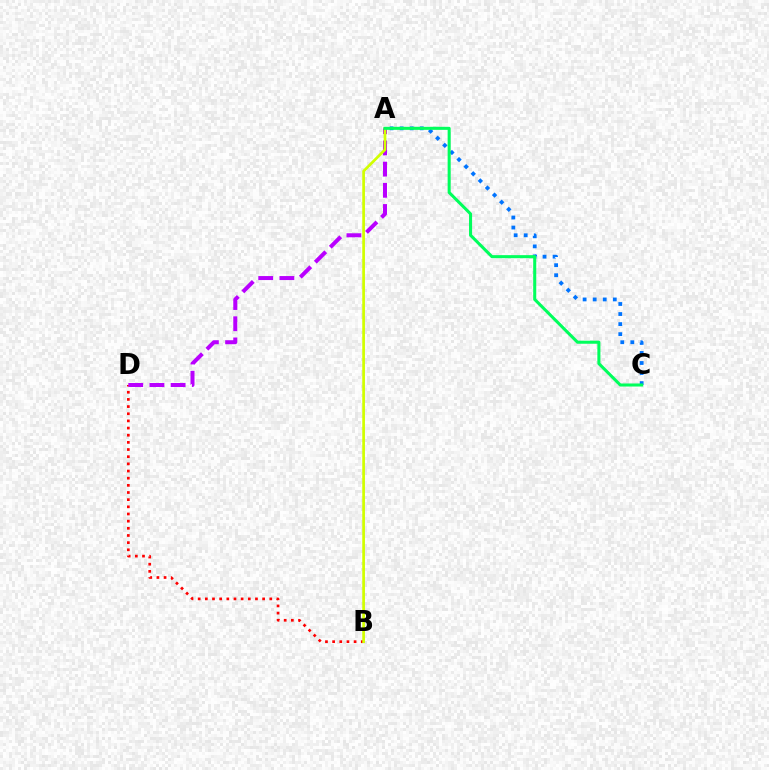{('B', 'D'): [{'color': '#ff0000', 'line_style': 'dotted', 'thickness': 1.95}], ('A', 'C'): [{'color': '#0074ff', 'line_style': 'dotted', 'thickness': 2.73}, {'color': '#00ff5c', 'line_style': 'solid', 'thickness': 2.2}], ('A', 'D'): [{'color': '#b900ff', 'line_style': 'dashed', 'thickness': 2.88}], ('A', 'B'): [{'color': '#d1ff00', 'line_style': 'solid', 'thickness': 1.95}]}